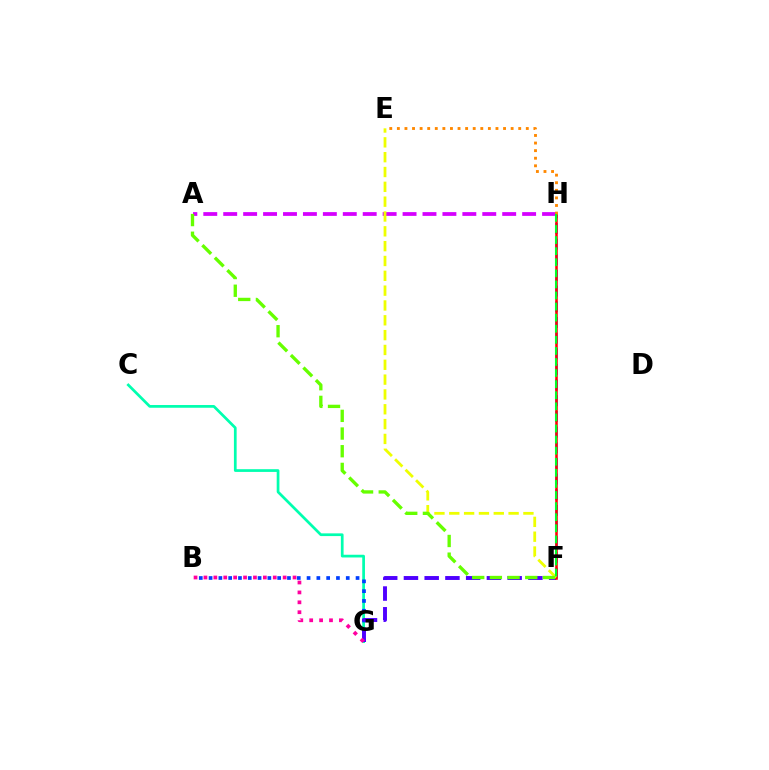{('C', 'G'): [{'color': '#00ffaf', 'line_style': 'solid', 'thickness': 1.96}], ('B', 'G'): [{'color': '#003fff', 'line_style': 'dotted', 'thickness': 2.66}, {'color': '#ff00a0', 'line_style': 'dotted', 'thickness': 2.69}], ('A', 'H'): [{'color': '#d600ff', 'line_style': 'dashed', 'thickness': 2.71}], ('F', 'G'): [{'color': '#4f00ff', 'line_style': 'dashed', 'thickness': 2.82}], ('F', 'H'): [{'color': '#00c7ff', 'line_style': 'dashed', 'thickness': 2.13}, {'color': '#ff0000', 'line_style': 'solid', 'thickness': 1.85}, {'color': '#00ff27', 'line_style': 'dashed', 'thickness': 1.51}], ('E', 'H'): [{'color': '#ff8800', 'line_style': 'dotted', 'thickness': 2.06}], ('E', 'F'): [{'color': '#eeff00', 'line_style': 'dashed', 'thickness': 2.01}], ('A', 'F'): [{'color': '#66ff00', 'line_style': 'dashed', 'thickness': 2.4}]}